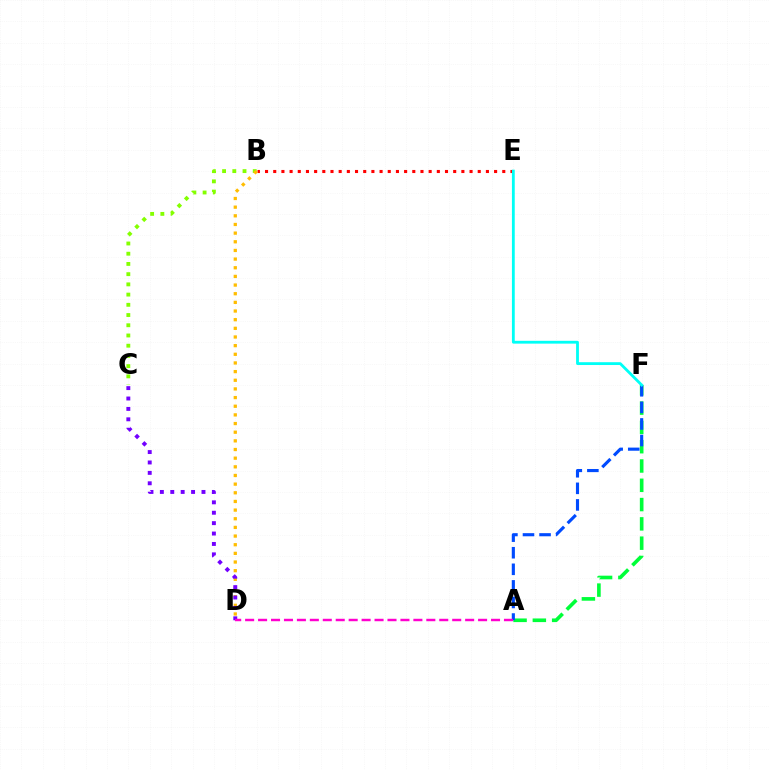{('B', 'E'): [{'color': '#ff0000', 'line_style': 'dotted', 'thickness': 2.22}], ('A', 'F'): [{'color': '#00ff39', 'line_style': 'dashed', 'thickness': 2.62}, {'color': '#004bff', 'line_style': 'dashed', 'thickness': 2.25}], ('B', 'C'): [{'color': '#84ff00', 'line_style': 'dotted', 'thickness': 2.78}], ('B', 'D'): [{'color': '#ffbd00', 'line_style': 'dotted', 'thickness': 2.35}], ('E', 'F'): [{'color': '#00fff6', 'line_style': 'solid', 'thickness': 2.03}], ('C', 'D'): [{'color': '#7200ff', 'line_style': 'dotted', 'thickness': 2.83}], ('A', 'D'): [{'color': '#ff00cf', 'line_style': 'dashed', 'thickness': 1.76}]}